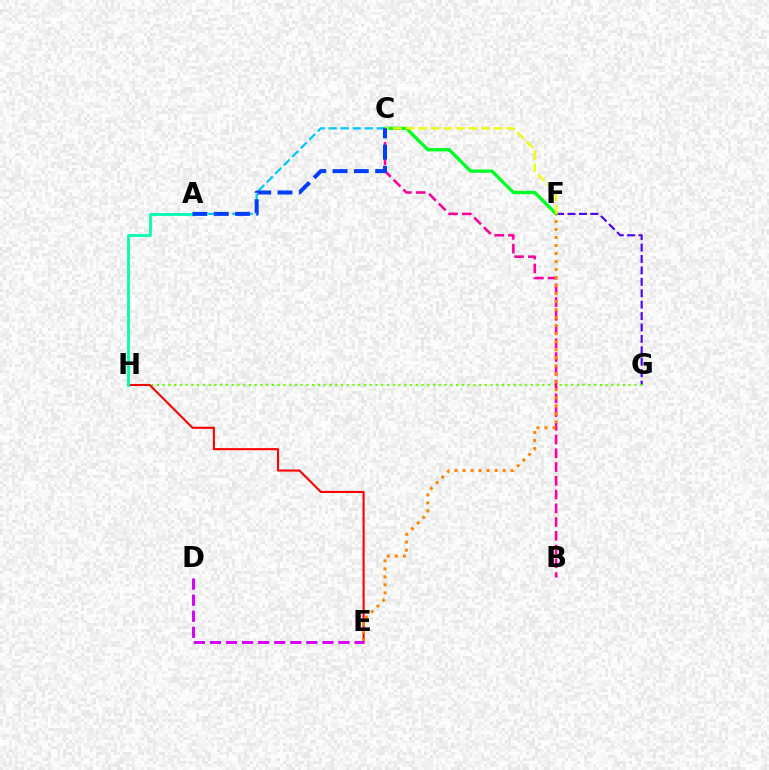{('F', 'G'): [{'color': '#4f00ff', 'line_style': 'dashed', 'thickness': 1.55}], ('C', 'F'): [{'color': '#00ff27', 'line_style': 'solid', 'thickness': 2.4}, {'color': '#eeff00', 'line_style': 'dashed', 'thickness': 1.72}], ('G', 'H'): [{'color': '#66ff00', 'line_style': 'dotted', 'thickness': 1.56}], ('B', 'C'): [{'color': '#ff00a0', 'line_style': 'dashed', 'thickness': 1.87}], ('E', 'H'): [{'color': '#ff0000', 'line_style': 'solid', 'thickness': 1.51}], ('E', 'F'): [{'color': '#ff8800', 'line_style': 'dotted', 'thickness': 2.18}], ('A', 'H'): [{'color': '#00ffaf', 'line_style': 'solid', 'thickness': 2.02}], ('D', 'E'): [{'color': '#d600ff', 'line_style': 'dashed', 'thickness': 2.18}], ('A', 'C'): [{'color': '#00c7ff', 'line_style': 'dashed', 'thickness': 1.63}, {'color': '#003fff', 'line_style': 'dashed', 'thickness': 2.89}]}